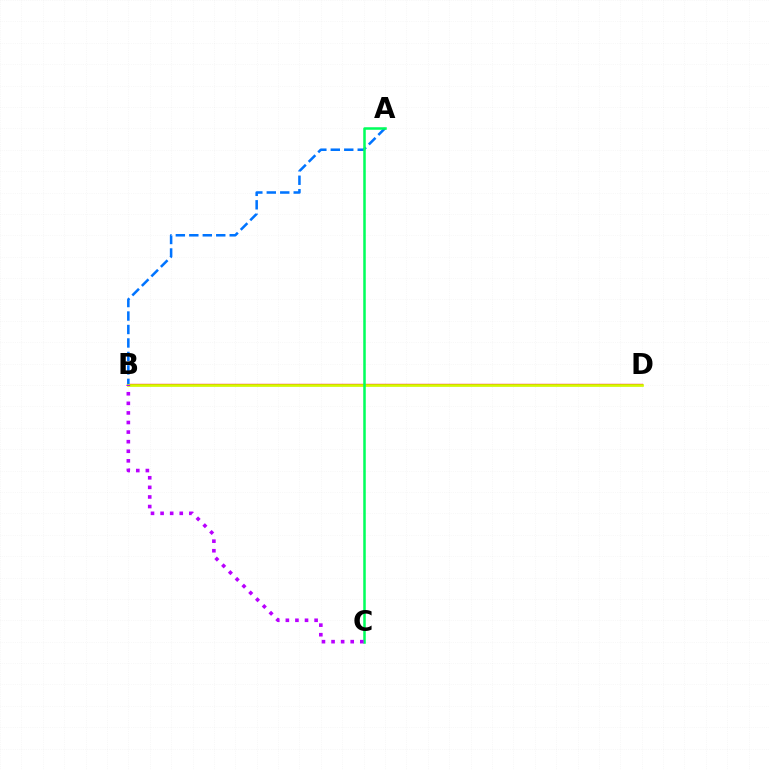{('B', 'D'): [{'color': '#ff0000', 'line_style': 'solid', 'thickness': 1.67}, {'color': '#d1ff00', 'line_style': 'solid', 'thickness': 1.9}], ('A', 'B'): [{'color': '#0074ff', 'line_style': 'dashed', 'thickness': 1.83}], ('A', 'C'): [{'color': '#00ff5c', 'line_style': 'solid', 'thickness': 1.82}], ('B', 'C'): [{'color': '#b900ff', 'line_style': 'dotted', 'thickness': 2.6}]}